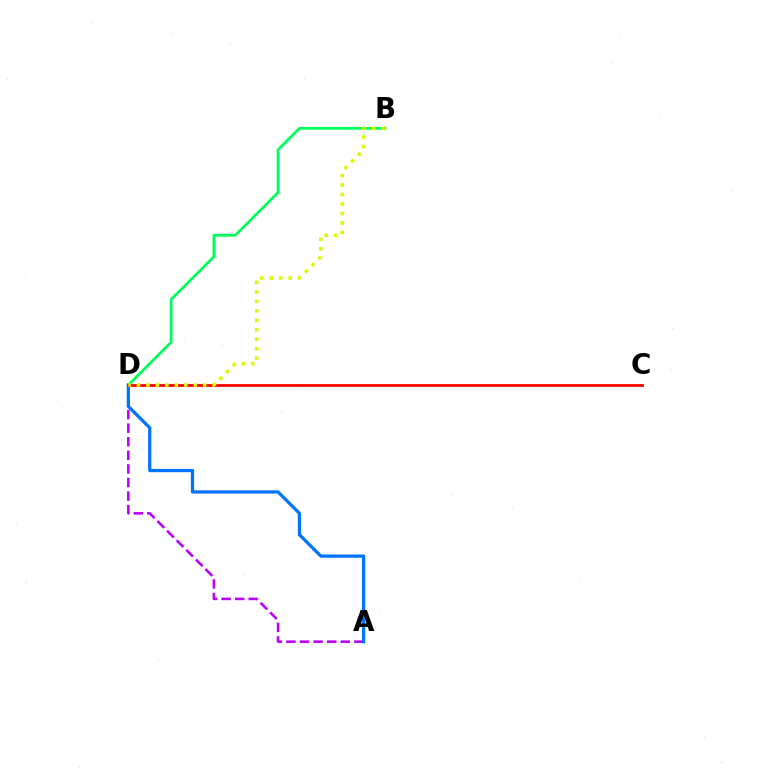{('A', 'D'): [{'color': '#b900ff', 'line_style': 'dashed', 'thickness': 1.85}, {'color': '#0074ff', 'line_style': 'solid', 'thickness': 2.34}], ('B', 'D'): [{'color': '#00ff5c', 'line_style': 'solid', 'thickness': 2.0}, {'color': '#d1ff00', 'line_style': 'dotted', 'thickness': 2.57}], ('C', 'D'): [{'color': '#ff0000', 'line_style': 'solid', 'thickness': 2.01}]}